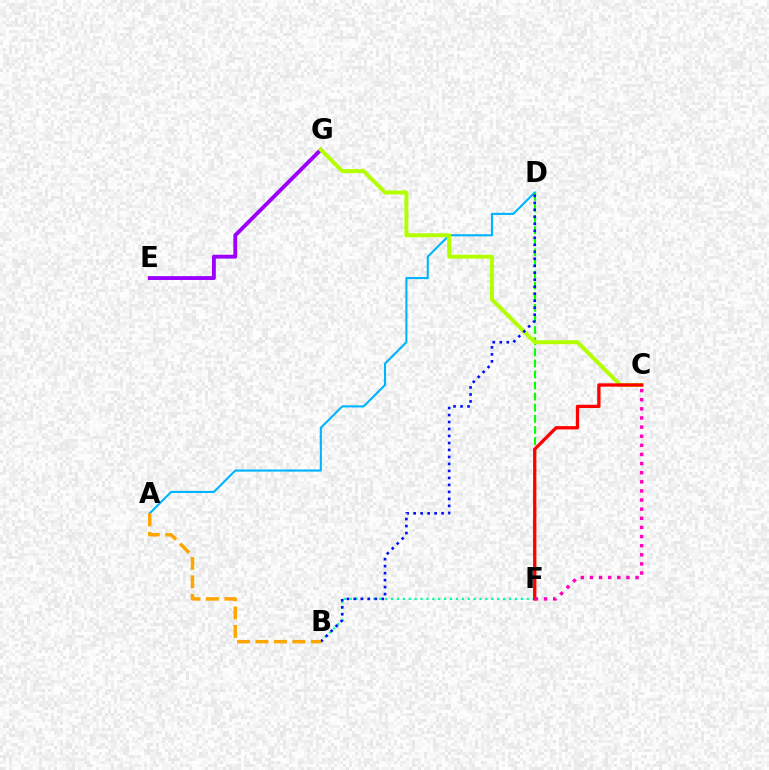{('A', 'D'): [{'color': '#00b5ff', 'line_style': 'solid', 'thickness': 1.52}], ('D', 'F'): [{'color': '#08ff00', 'line_style': 'dashed', 'thickness': 1.51}], ('E', 'G'): [{'color': '#9b00ff', 'line_style': 'solid', 'thickness': 2.78}], ('B', 'F'): [{'color': '#00ff9d', 'line_style': 'dotted', 'thickness': 1.6}], ('C', 'G'): [{'color': '#b3ff00', 'line_style': 'solid', 'thickness': 2.87}], ('C', 'F'): [{'color': '#ff0000', 'line_style': 'solid', 'thickness': 2.38}, {'color': '#ff00bd', 'line_style': 'dotted', 'thickness': 2.48}], ('B', 'D'): [{'color': '#0010ff', 'line_style': 'dotted', 'thickness': 1.9}], ('A', 'B'): [{'color': '#ffa500', 'line_style': 'dashed', 'thickness': 2.51}]}